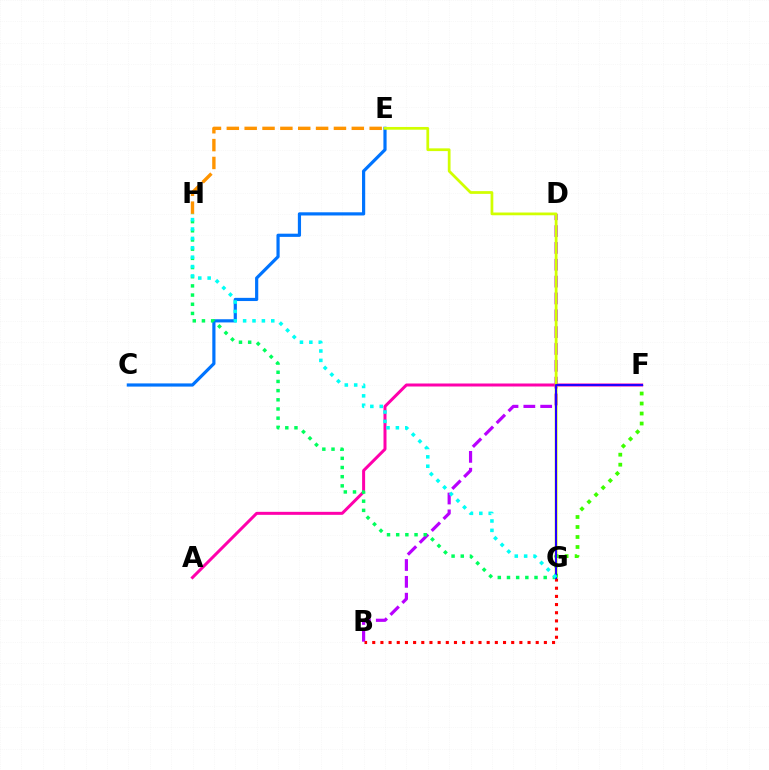{('E', 'H'): [{'color': '#ff9400', 'line_style': 'dashed', 'thickness': 2.43}], ('B', 'D'): [{'color': '#b900ff', 'line_style': 'dashed', 'thickness': 2.29}], ('C', 'E'): [{'color': '#0074ff', 'line_style': 'solid', 'thickness': 2.29}], ('B', 'G'): [{'color': '#ff0000', 'line_style': 'dotted', 'thickness': 2.22}], ('A', 'F'): [{'color': '#ff00ac', 'line_style': 'solid', 'thickness': 2.16}], ('E', 'G'): [{'color': '#d1ff00', 'line_style': 'solid', 'thickness': 1.98}], ('G', 'H'): [{'color': '#00ff5c', 'line_style': 'dotted', 'thickness': 2.49}, {'color': '#00fff6', 'line_style': 'dotted', 'thickness': 2.55}], ('F', 'G'): [{'color': '#3dff00', 'line_style': 'dotted', 'thickness': 2.72}, {'color': '#2500ff', 'line_style': 'solid', 'thickness': 1.51}]}